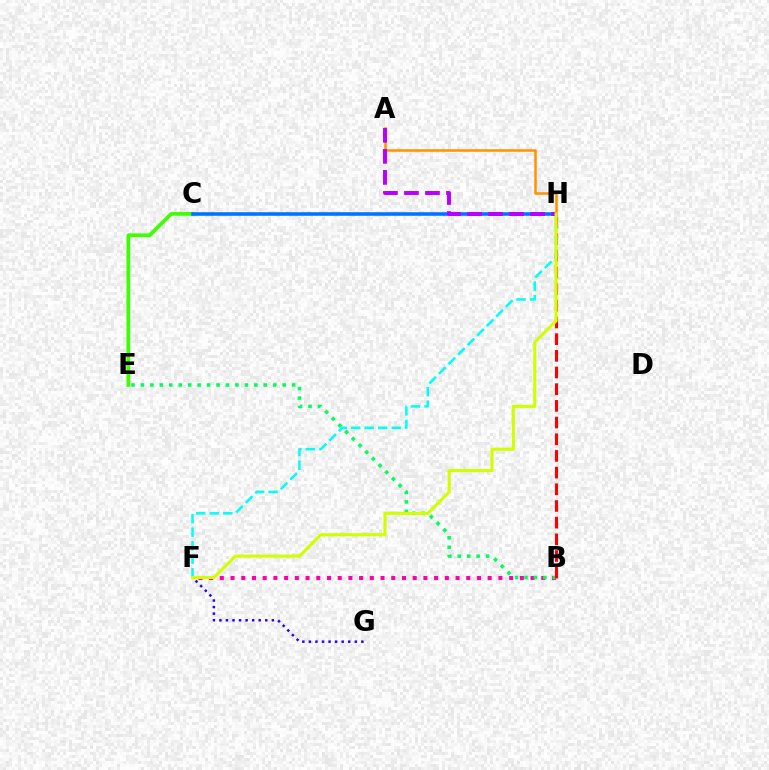{('B', 'F'): [{'color': '#ff00ac', 'line_style': 'dotted', 'thickness': 2.91}], ('C', 'E'): [{'color': '#3dff00', 'line_style': 'solid', 'thickness': 2.66}], ('F', 'G'): [{'color': '#2500ff', 'line_style': 'dotted', 'thickness': 1.78}], ('B', 'E'): [{'color': '#00ff5c', 'line_style': 'dotted', 'thickness': 2.57}], ('C', 'H'): [{'color': '#0074ff', 'line_style': 'solid', 'thickness': 2.57}], ('B', 'H'): [{'color': '#ff0000', 'line_style': 'dashed', 'thickness': 2.27}], ('F', 'H'): [{'color': '#00fff6', 'line_style': 'dashed', 'thickness': 1.84}, {'color': '#d1ff00', 'line_style': 'solid', 'thickness': 2.22}], ('A', 'H'): [{'color': '#ff9400', 'line_style': 'solid', 'thickness': 1.83}, {'color': '#b900ff', 'line_style': 'dashed', 'thickness': 2.86}]}